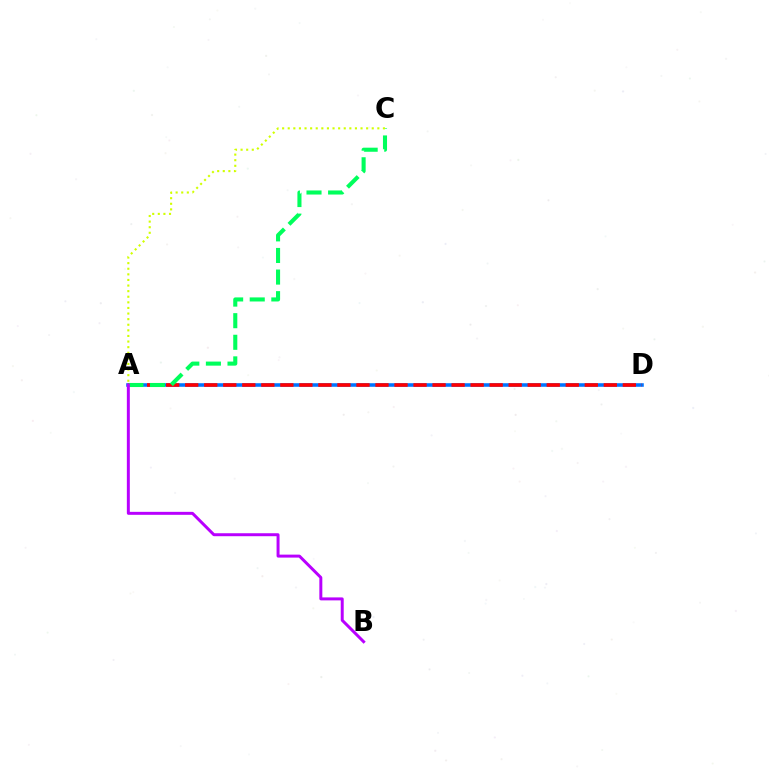{('A', 'D'): [{'color': '#0074ff', 'line_style': 'solid', 'thickness': 2.57}, {'color': '#ff0000', 'line_style': 'dashed', 'thickness': 2.58}], ('A', 'C'): [{'color': '#00ff5c', 'line_style': 'dashed', 'thickness': 2.93}, {'color': '#d1ff00', 'line_style': 'dotted', 'thickness': 1.52}], ('A', 'B'): [{'color': '#b900ff', 'line_style': 'solid', 'thickness': 2.14}]}